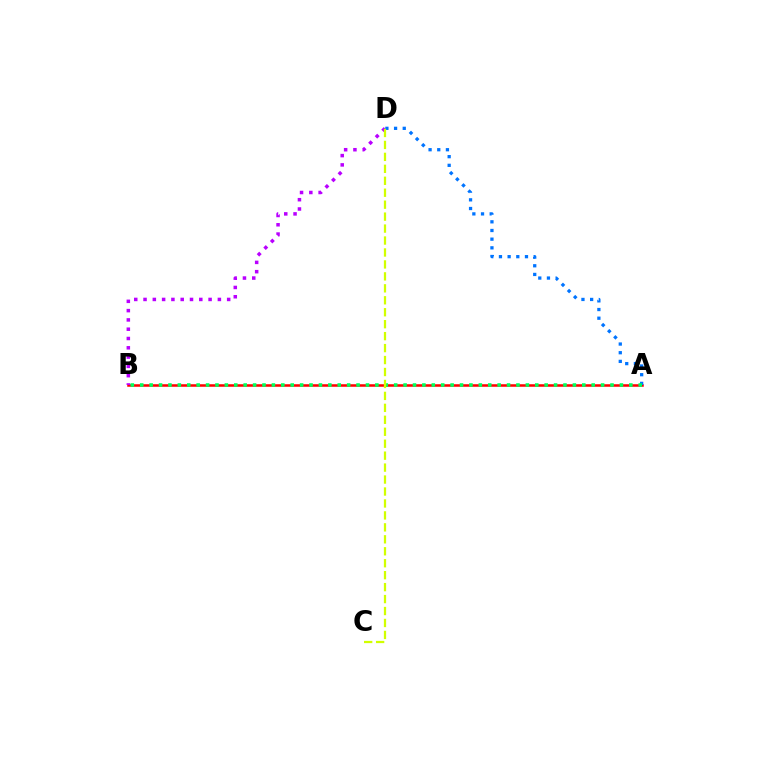{('A', 'B'): [{'color': '#ff0000', 'line_style': 'solid', 'thickness': 1.82}, {'color': '#00ff5c', 'line_style': 'dotted', 'thickness': 2.56}], ('B', 'D'): [{'color': '#b900ff', 'line_style': 'dotted', 'thickness': 2.52}], ('A', 'D'): [{'color': '#0074ff', 'line_style': 'dotted', 'thickness': 2.36}], ('C', 'D'): [{'color': '#d1ff00', 'line_style': 'dashed', 'thickness': 1.62}]}